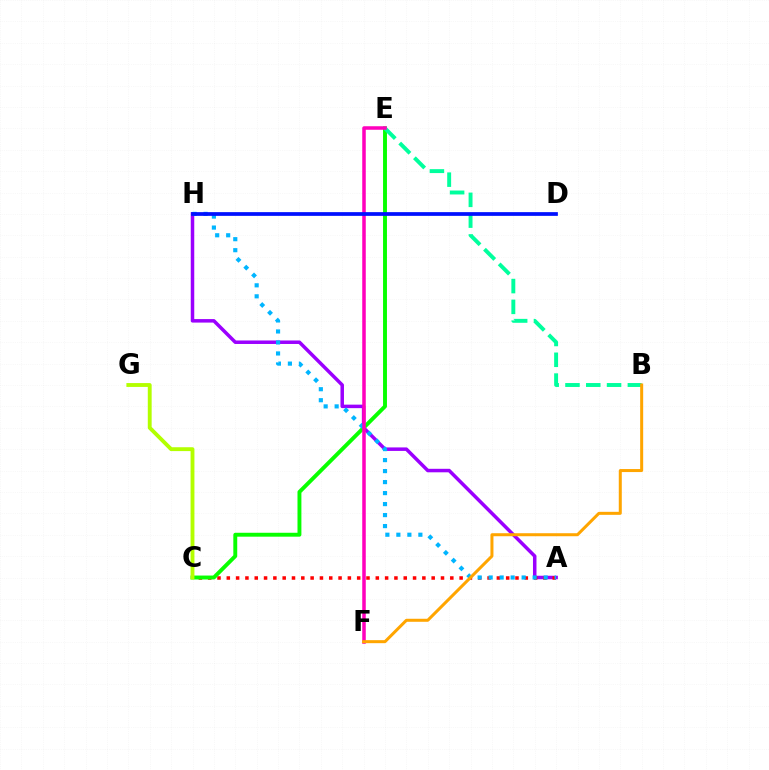{('A', 'H'): [{'color': '#9b00ff', 'line_style': 'solid', 'thickness': 2.52}, {'color': '#00b5ff', 'line_style': 'dotted', 'thickness': 2.99}], ('A', 'C'): [{'color': '#ff0000', 'line_style': 'dotted', 'thickness': 2.53}], ('C', 'E'): [{'color': '#08ff00', 'line_style': 'solid', 'thickness': 2.81}], ('B', 'E'): [{'color': '#00ff9d', 'line_style': 'dashed', 'thickness': 2.82}], ('E', 'F'): [{'color': '#ff00bd', 'line_style': 'solid', 'thickness': 2.54}], ('C', 'G'): [{'color': '#b3ff00', 'line_style': 'solid', 'thickness': 2.78}], ('B', 'F'): [{'color': '#ffa500', 'line_style': 'solid', 'thickness': 2.17}], ('D', 'H'): [{'color': '#0010ff', 'line_style': 'solid', 'thickness': 2.68}]}